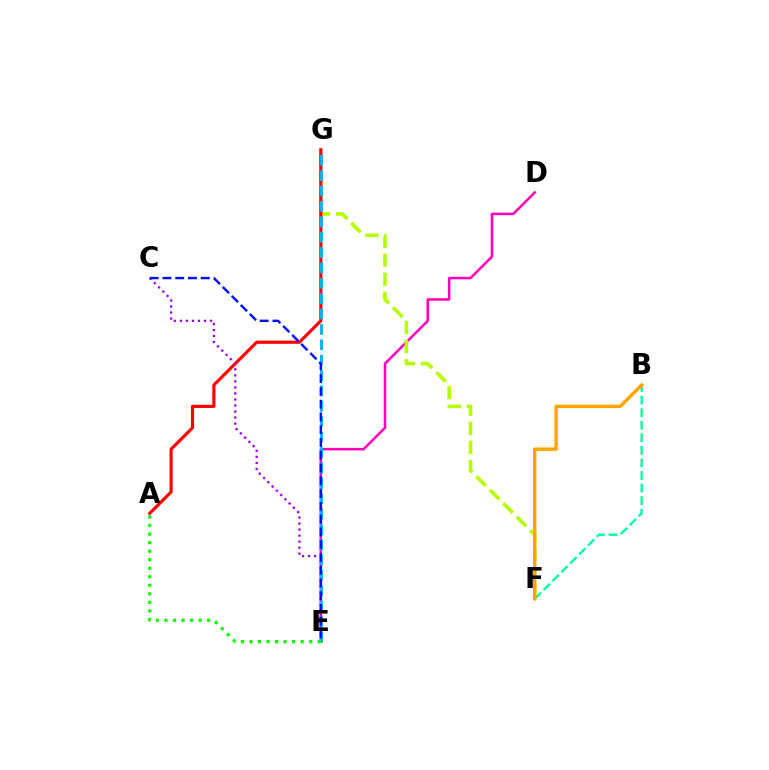{('D', 'E'): [{'color': '#ff00bd', 'line_style': 'solid', 'thickness': 1.83}], ('F', 'G'): [{'color': '#b3ff00', 'line_style': 'dashed', 'thickness': 2.59}], ('B', 'F'): [{'color': '#00ff9d', 'line_style': 'dashed', 'thickness': 1.71}, {'color': '#ffa500', 'line_style': 'solid', 'thickness': 2.47}], ('A', 'G'): [{'color': '#ff0000', 'line_style': 'solid', 'thickness': 2.27}], ('C', 'E'): [{'color': '#9b00ff', 'line_style': 'dotted', 'thickness': 1.64}, {'color': '#0010ff', 'line_style': 'dashed', 'thickness': 1.73}], ('E', 'G'): [{'color': '#00b5ff', 'line_style': 'dashed', 'thickness': 2.09}], ('A', 'E'): [{'color': '#08ff00', 'line_style': 'dotted', 'thickness': 2.32}]}